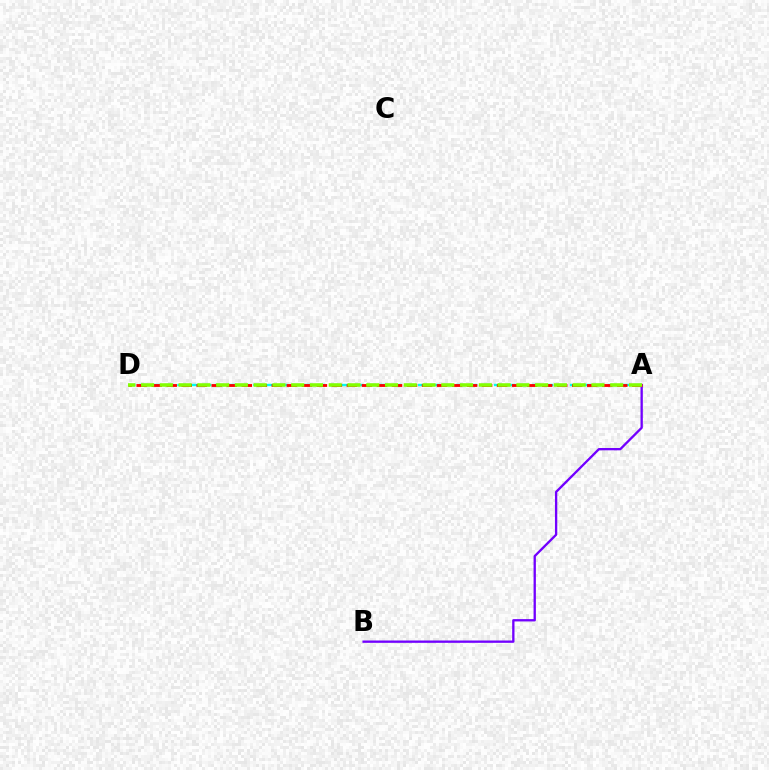{('A', 'D'): [{'color': '#00fff6', 'line_style': 'dashed', 'thickness': 1.72}, {'color': '#ff0000', 'line_style': 'dashed', 'thickness': 2.04}, {'color': '#84ff00', 'line_style': 'dashed', 'thickness': 2.55}], ('A', 'B'): [{'color': '#7200ff', 'line_style': 'solid', 'thickness': 1.67}]}